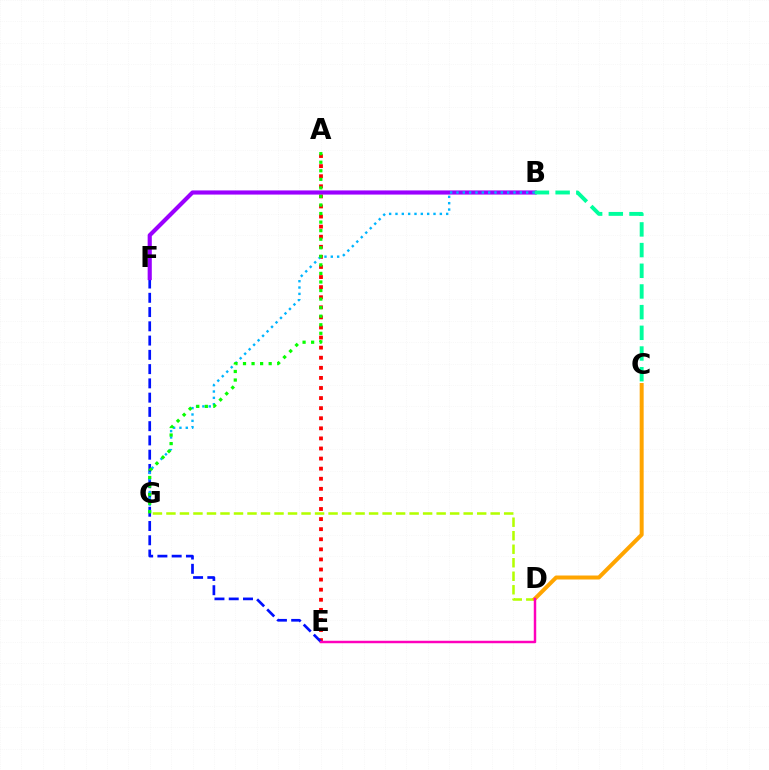{('A', 'E'): [{'color': '#ff0000', 'line_style': 'dotted', 'thickness': 2.74}], ('E', 'F'): [{'color': '#0010ff', 'line_style': 'dashed', 'thickness': 1.94}], ('B', 'F'): [{'color': '#9b00ff', 'line_style': 'solid', 'thickness': 2.98}], ('B', 'G'): [{'color': '#00b5ff', 'line_style': 'dotted', 'thickness': 1.72}], ('A', 'G'): [{'color': '#08ff00', 'line_style': 'dotted', 'thickness': 2.32}], ('D', 'G'): [{'color': '#b3ff00', 'line_style': 'dashed', 'thickness': 1.84}], ('C', 'D'): [{'color': '#ffa500', 'line_style': 'solid', 'thickness': 2.86}], ('B', 'C'): [{'color': '#00ff9d', 'line_style': 'dashed', 'thickness': 2.81}], ('D', 'E'): [{'color': '#ff00bd', 'line_style': 'solid', 'thickness': 1.77}]}